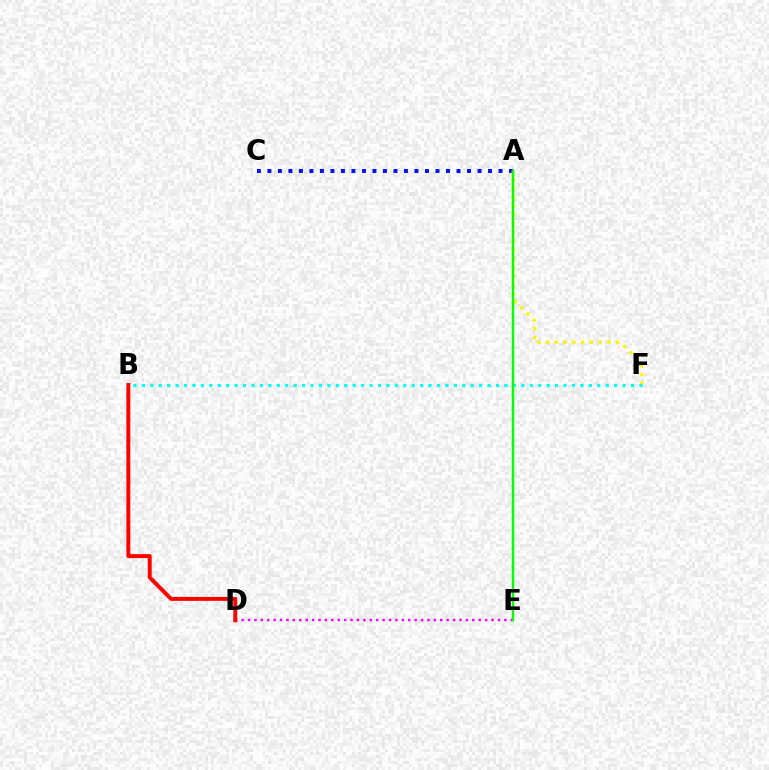{('A', 'C'): [{'color': '#0010ff', 'line_style': 'dotted', 'thickness': 2.85}], ('A', 'F'): [{'color': '#fcf500', 'line_style': 'dotted', 'thickness': 2.38}], ('D', 'E'): [{'color': '#ee00ff', 'line_style': 'dotted', 'thickness': 1.74}], ('B', 'F'): [{'color': '#00fff6', 'line_style': 'dotted', 'thickness': 2.29}], ('A', 'E'): [{'color': '#08ff00', 'line_style': 'solid', 'thickness': 1.77}], ('B', 'D'): [{'color': '#ff0000', 'line_style': 'solid', 'thickness': 2.84}]}